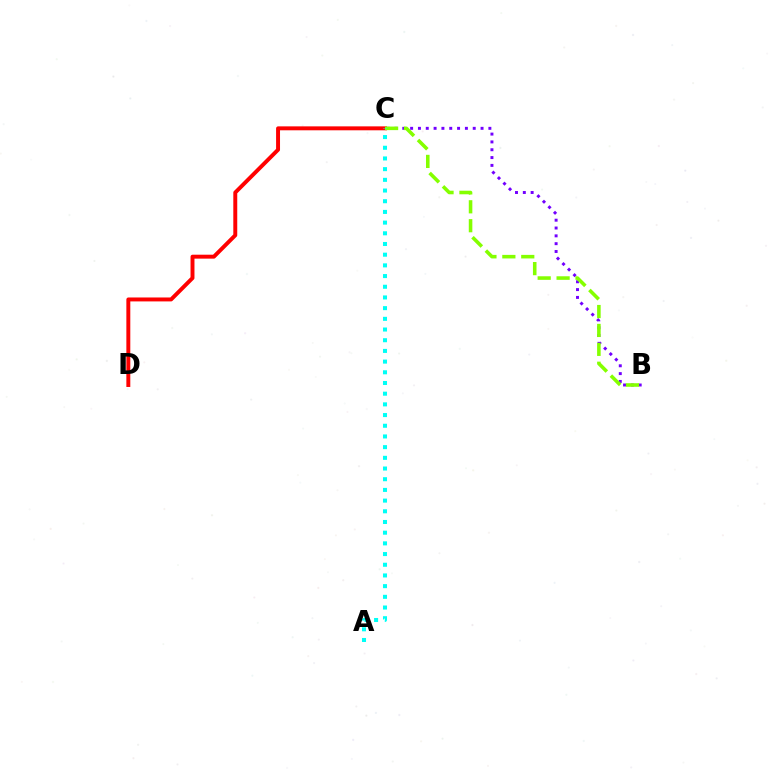{('C', 'D'): [{'color': '#ff0000', 'line_style': 'solid', 'thickness': 2.84}], ('B', 'C'): [{'color': '#7200ff', 'line_style': 'dotted', 'thickness': 2.13}, {'color': '#84ff00', 'line_style': 'dashed', 'thickness': 2.57}], ('A', 'C'): [{'color': '#00fff6', 'line_style': 'dotted', 'thickness': 2.91}]}